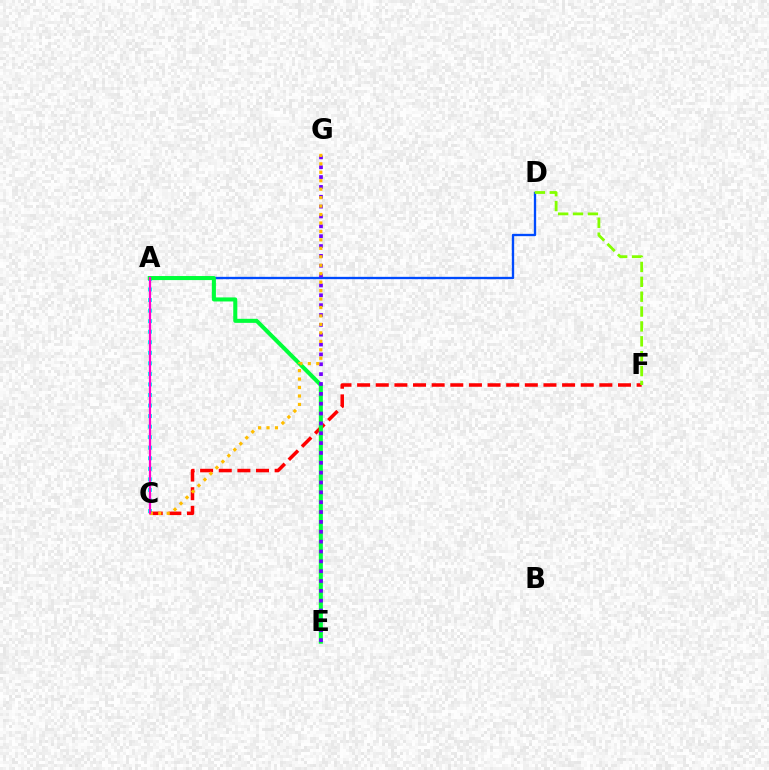{('A', 'C'): [{'color': '#00fff6', 'line_style': 'dotted', 'thickness': 2.87}, {'color': '#ff00cf', 'line_style': 'solid', 'thickness': 1.63}], ('A', 'D'): [{'color': '#004bff', 'line_style': 'solid', 'thickness': 1.68}], ('C', 'F'): [{'color': '#ff0000', 'line_style': 'dashed', 'thickness': 2.53}], ('D', 'F'): [{'color': '#84ff00', 'line_style': 'dashed', 'thickness': 2.02}], ('A', 'E'): [{'color': '#00ff39', 'line_style': 'solid', 'thickness': 2.92}], ('E', 'G'): [{'color': '#7200ff', 'line_style': 'dotted', 'thickness': 2.68}], ('C', 'G'): [{'color': '#ffbd00', 'line_style': 'dotted', 'thickness': 2.3}]}